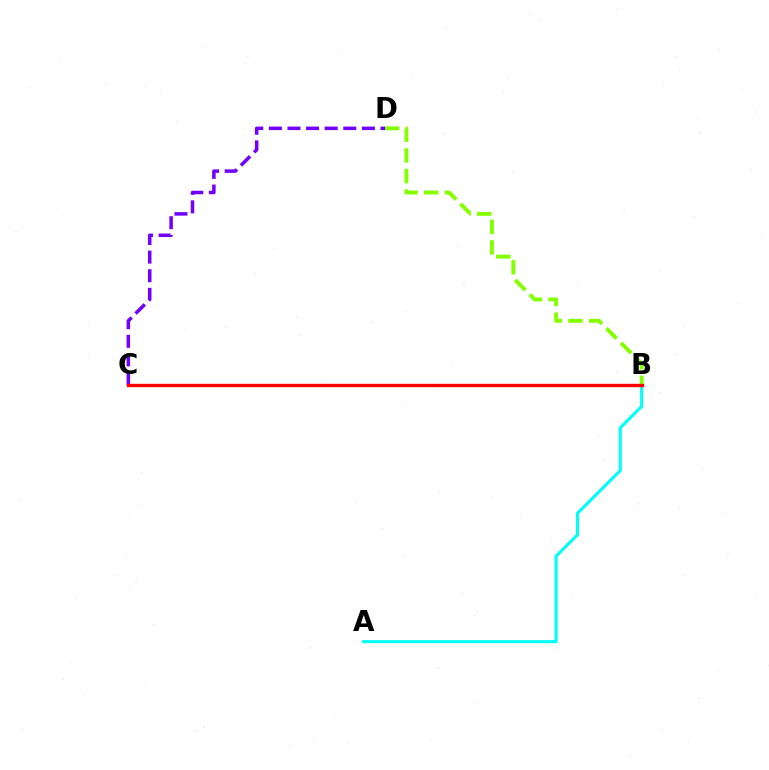{('A', 'B'): [{'color': '#00fff6', 'line_style': 'solid', 'thickness': 2.22}], ('C', 'D'): [{'color': '#7200ff', 'line_style': 'dashed', 'thickness': 2.53}], ('B', 'D'): [{'color': '#84ff00', 'line_style': 'dashed', 'thickness': 2.8}], ('B', 'C'): [{'color': '#ff0000', 'line_style': 'solid', 'thickness': 2.41}]}